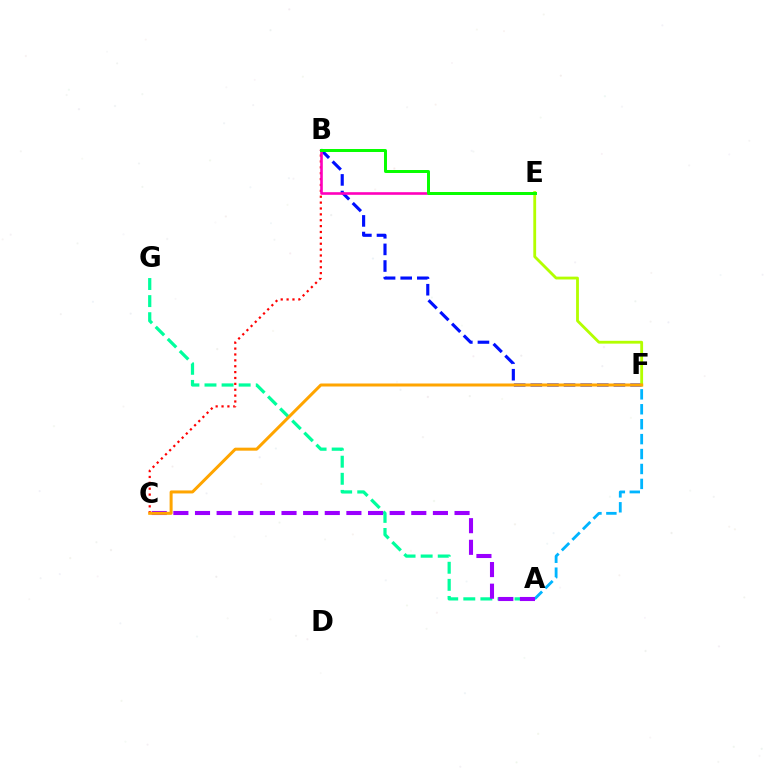{('B', 'C'): [{'color': '#ff0000', 'line_style': 'dotted', 'thickness': 1.6}], ('B', 'F'): [{'color': '#0010ff', 'line_style': 'dashed', 'thickness': 2.26}], ('E', 'F'): [{'color': '#b3ff00', 'line_style': 'solid', 'thickness': 2.04}], ('A', 'G'): [{'color': '#00ff9d', 'line_style': 'dashed', 'thickness': 2.32}], ('A', 'F'): [{'color': '#00b5ff', 'line_style': 'dashed', 'thickness': 2.03}], ('A', 'C'): [{'color': '#9b00ff', 'line_style': 'dashed', 'thickness': 2.94}], ('C', 'F'): [{'color': '#ffa500', 'line_style': 'solid', 'thickness': 2.16}], ('B', 'E'): [{'color': '#ff00bd', 'line_style': 'solid', 'thickness': 1.88}, {'color': '#08ff00', 'line_style': 'solid', 'thickness': 2.15}]}